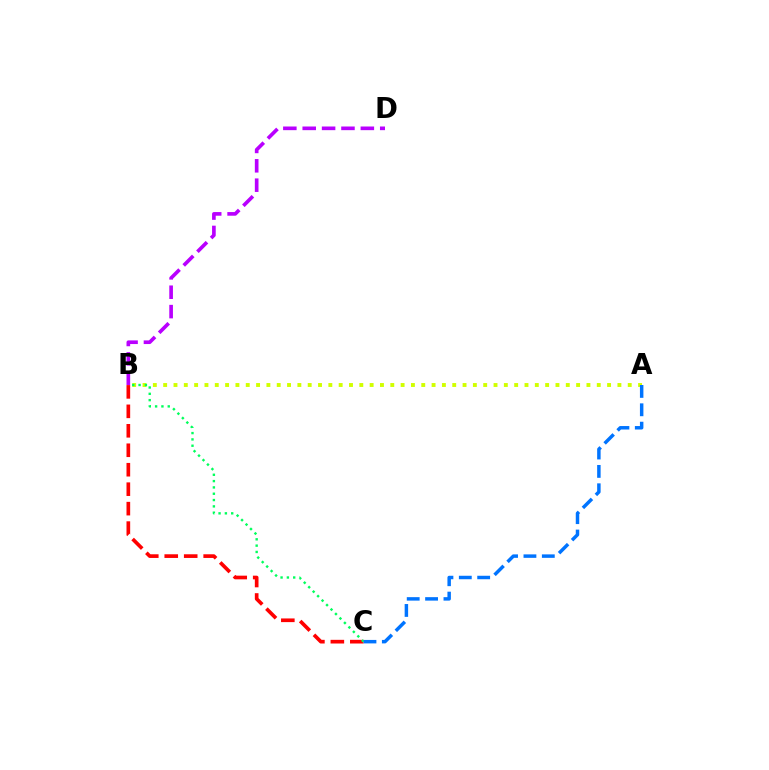{('B', 'D'): [{'color': '#b900ff', 'line_style': 'dashed', 'thickness': 2.63}], ('B', 'C'): [{'color': '#ff0000', 'line_style': 'dashed', 'thickness': 2.64}, {'color': '#00ff5c', 'line_style': 'dotted', 'thickness': 1.72}], ('A', 'B'): [{'color': '#d1ff00', 'line_style': 'dotted', 'thickness': 2.8}], ('A', 'C'): [{'color': '#0074ff', 'line_style': 'dashed', 'thickness': 2.5}]}